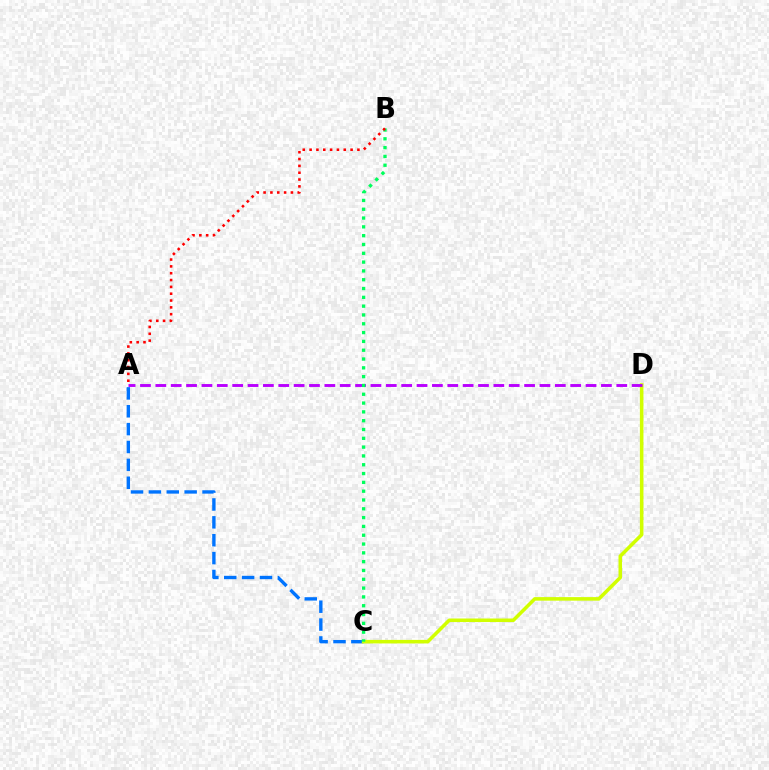{('A', 'C'): [{'color': '#0074ff', 'line_style': 'dashed', 'thickness': 2.43}], ('C', 'D'): [{'color': '#d1ff00', 'line_style': 'solid', 'thickness': 2.55}], ('A', 'D'): [{'color': '#b900ff', 'line_style': 'dashed', 'thickness': 2.09}], ('B', 'C'): [{'color': '#00ff5c', 'line_style': 'dotted', 'thickness': 2.39}], ('A', 'B'): [{'color': '#ff0000', 'line_style': 'dotted', 'thickness': 1.86}]}